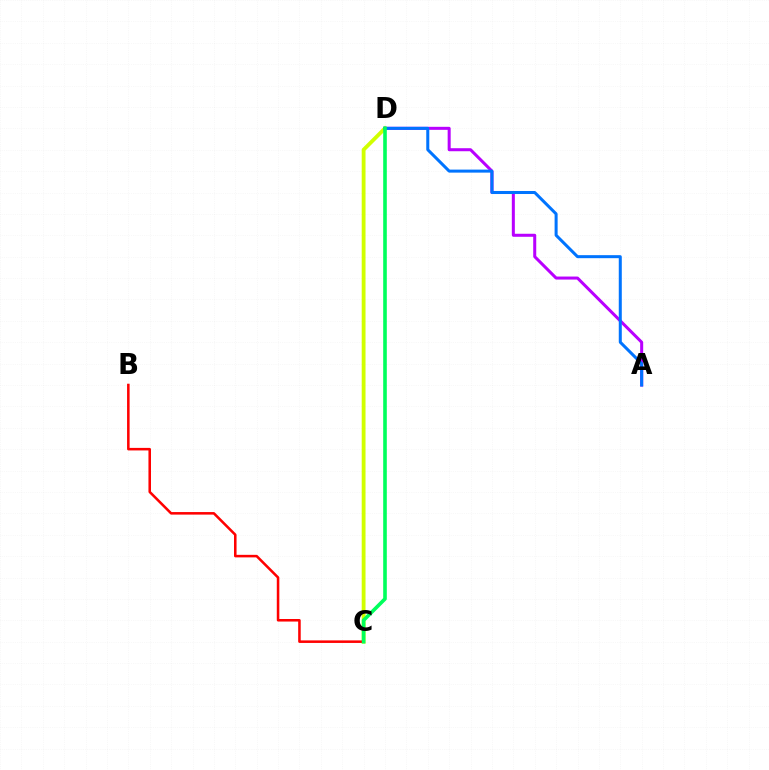{('C', 'D'): [{'color': '#d1ff00', 'line_style': 'solid', 'thickness': 2.76}, {'color': '#00ff5c', 'line_style': 'solid', 'thickness': 2.61}], ('A', 'D'): [{'color': '#b900ff', 'line_style': 'solid', 'thickness': 2.18}, {'color': '#0074ff', 'line_style': 'solid', 'thickness': 2.18}], ('B', 'C'): [{'color': '#ff0000', 'line_style': 'solid', 'thickness': 1.83}]}